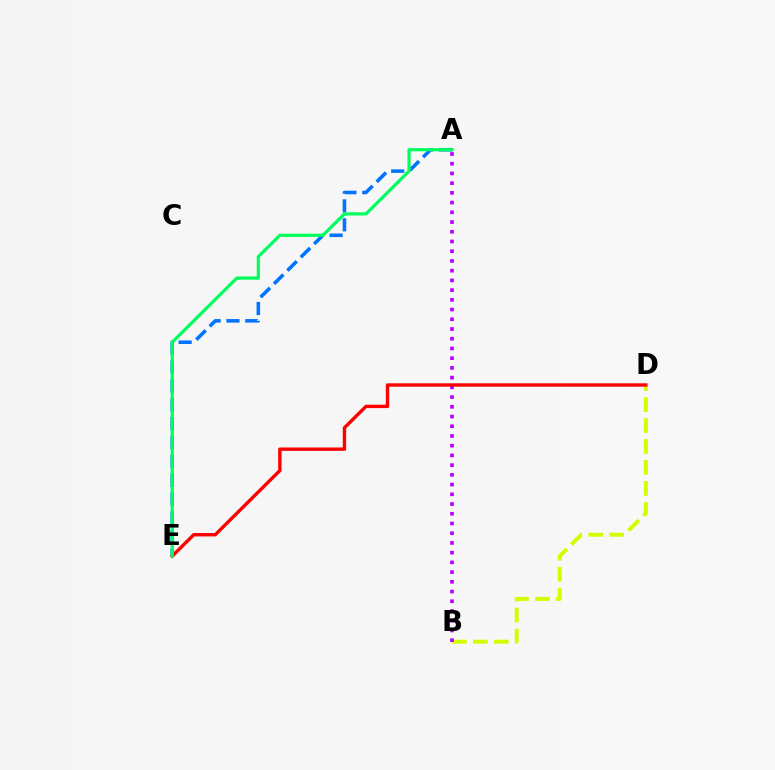{('A', 'E'): [{'color': '#0074ff', 'line_style': 'dashed', 'thickness': 2.56}, {'color': '#00ff5c', 'line_style': 'solid', 'thickness': 2.31}], ('B', 'D'): [{'color': '#d1ff00', 'line_style': 'dashed', 'thickness': 2.85}], ('A', 'B'): [{'color': '#b900ff', 'line_style': 'dotted', 'thickness': 2.64}], ('D', 'E'): [{'color': '#ff0000', 'line_style': 'solid', 'thickness': 2.44}]}